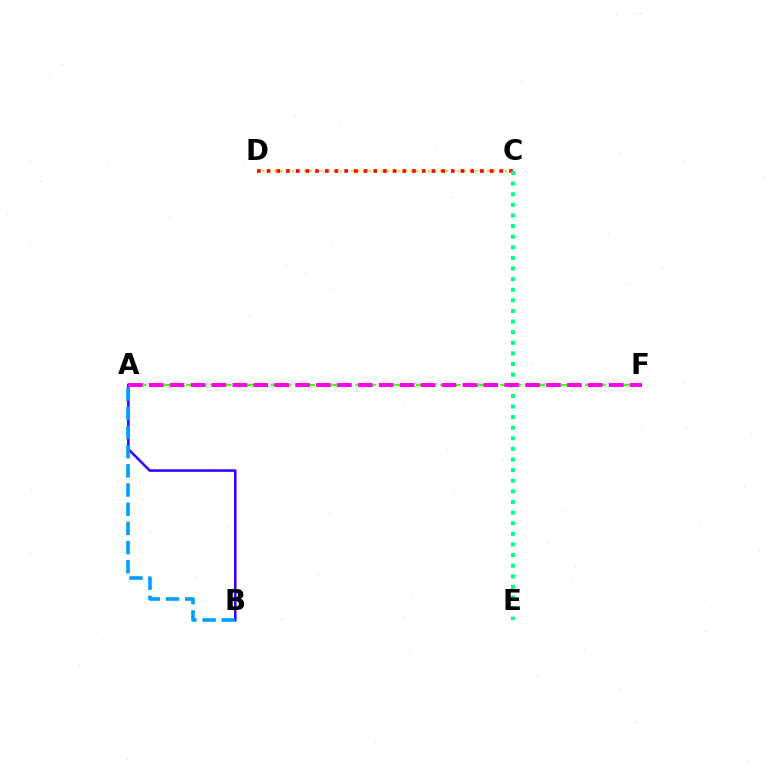{('C', 'D'): [{'color': '#ffd500', 'line_style': 'dotted', 'thickness': 1.61}, {'color': '#ff0000', 'line_style': 'dotted', 'thickness': 2.64}], ('A', 'F'): [{'color': '#4fff00', 'line_style': 'dashed', 'thickness': 1.64}, {'color': '#ff00ed', 'line_style': 'dashed', 'thickness': 2.84}], ('A', 'B'): [{'color': '#3700ff', 'line_style': 'solid', 'thickness': 1.85}, {'color': '#009eff', 'line_style': 'dashed', 'thickness': 2.61}], ('C', 'E'): [{'color': '#00ff86', 'line_style': 'dotted', 'thickness': 2.88}]}